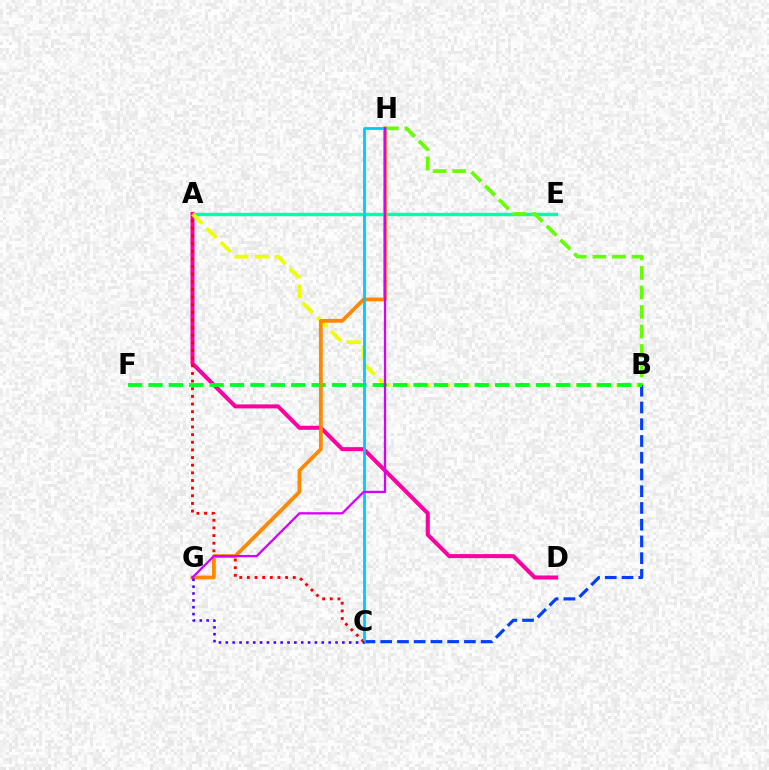{('A', 'E'): [{'color': '#00ffaf', 'line_style': 'solid', 'thickness': 2.46}], ('A', 'D'): [{'color': '#ff00a0', 'line_style': 'solid', 'thickness': 2.91}], ('B', 'H'): [{'color': '#66ff00', 'line_style': 'dashed', 'thickness': 2.65}], ('B', 'C'): [{'color': '#003fff', 'line_style': 'dashed', 'thickness': 2.27}], ('A', 'B'): [{'color': '#eeff00', 'line_style': 'dashed', 'thickness': 2.72}], ('B', 'F'): [{'color': '#00ff27', 'line_style': 'dashed', 'thickness': 2.77}], ('A', 'C'): [{'color': '#ff0000', 'line_style': 'dotted', 'thickness': 2.08}], ('G', 'H'): [{'color': '#ff8800', 'line_style': 'solid', 'thickness': 2.72}, {'color': '#d600ff', 'line_style': 'solid', 'thickness': 1.64}], ('C', 'H'): [{'color': '#00c7ff', 'line_style': 'solid', 'thickness': 1.98}], ('C', 'G'): [{'color': '#4f00ff', 'line_style': 'dotted', 'thickness': 1.86}]}